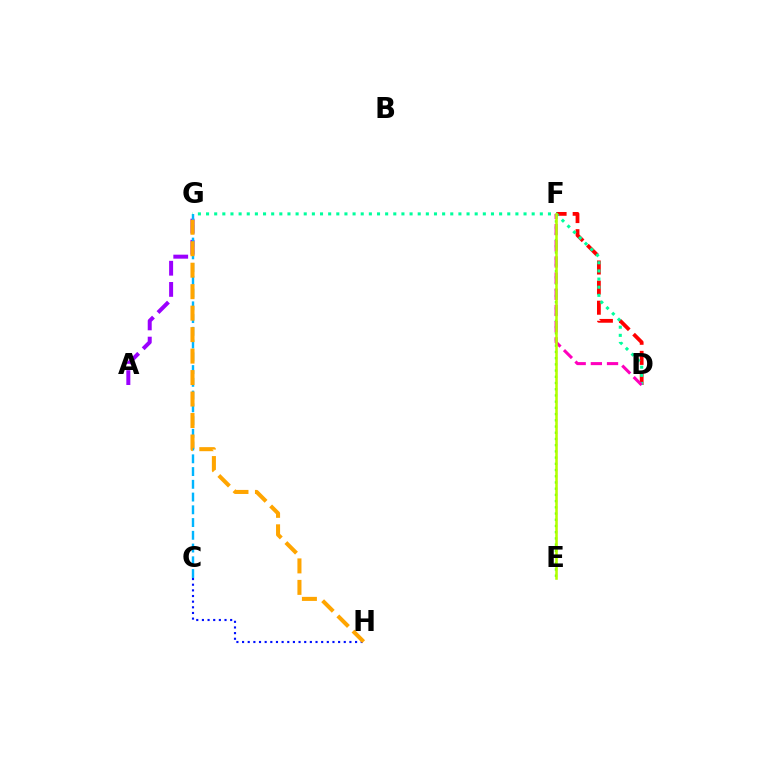{('A', 'G'): [{'color': '#9b00ff', 'line_style': 'dashed', 'thickness': 2.88}], ('E', 'F'): [{'color': '#08ff00', 'line_style': 'dotted', 'thickness': 1.69}, {'color': '#b3ff00', 'line_style': 'solid', 'thickness': 1.84}], ('D', 'F'): [{'color': '#ff0000', 'line_style': 'dashed', 'thickness': 2.73}, {'color': '#ff00bd', 'line_style': 'dashed', 'thickness': 2.2}], ('C', 'G'): [{'color': '#00b5ff', 'line_style': 'dashed', 'thickness': 1.73}], ('D', 'G'): [{'color': '#00ff9d', 'line_style': 'dotted', 'thickness': 2.21}], ('C', 'H'): [{'color': '#0010ff', 'line_style': 'dotted', 'thickness': 1.54}], ('G', 'H'): [{'color': '#ffa500', 'line_style': 'dashed', 'thickness': 2.92}]}